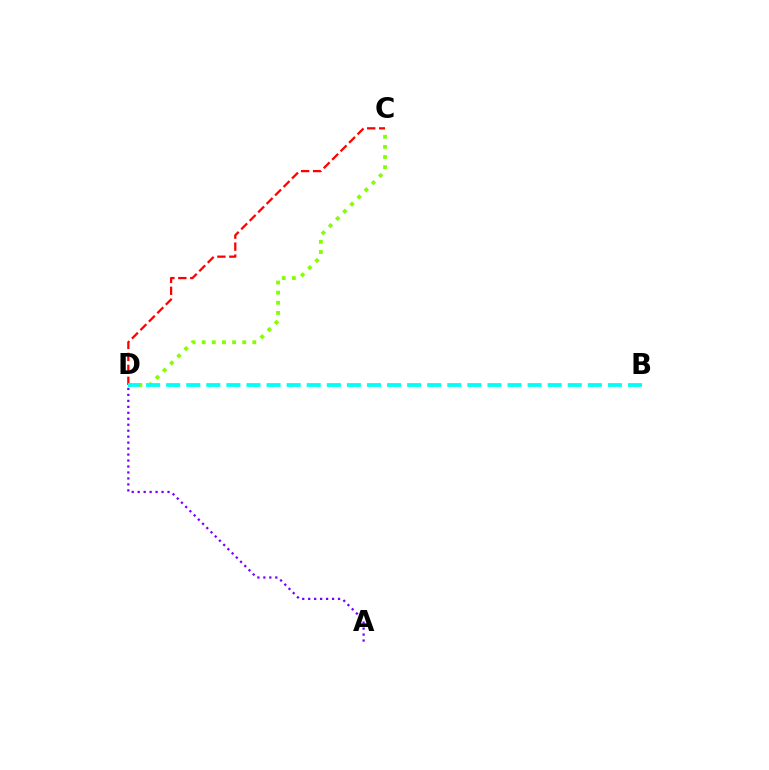{('A', 'D'): [{'color': '#7200ff', 'line_style': 'dotted', 'thickness': 1.62}], ('C', 'D'): [{'color': '#84ff00', 'line_style': 'dotted', 'thickness': 2.75}, {'color': '#ff0000', 'line_style': 'dashed', 'thickness': 1.63}], ('B', 'D'): [{'color': '#00fff6', 'line_style': 'dashed', 'thickness': 2.73}]}